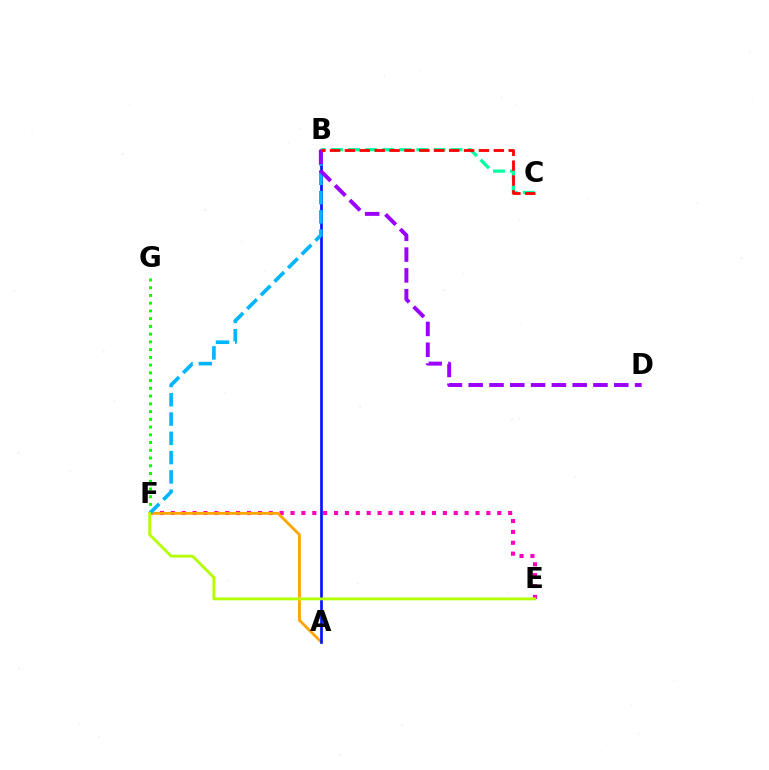{('E', 'F'): [{'color': '#ff00bd', 'line_style': 'dotted', 'thickness': 2.96}, {'color': '#b3ff00', 'line_style': 'solid', 'thickness': 2.05}], ('A', 'F'): [{'color': '#ffa500', 'line_style': 'solid', 'thickness': 2.03}], ('A', 'B'): [{'color': '#0010ff', 'line_style': 'solid', 'thickness': 1.92}], ('F', 'G'): [{'color': '#08ff00', 'line_style': 'dotted', 'thickness': 2.1}], ('B', 'F'): [{'color': '#00b5ff', 'line_style': 'dashed', 'thickness': 2.62}], ('B', 'C'): [{'color': '#00ff9d', 'line_style': 'dashed', 'thickness': 2.32}, {'color': '#ff0000', 'line_style': 'dashed', 'thickness': 2.02}], ('B', 'D'): [{'color': '#9b00ff', 'line_style': 'dashed', 'thickness': 2.83}]}